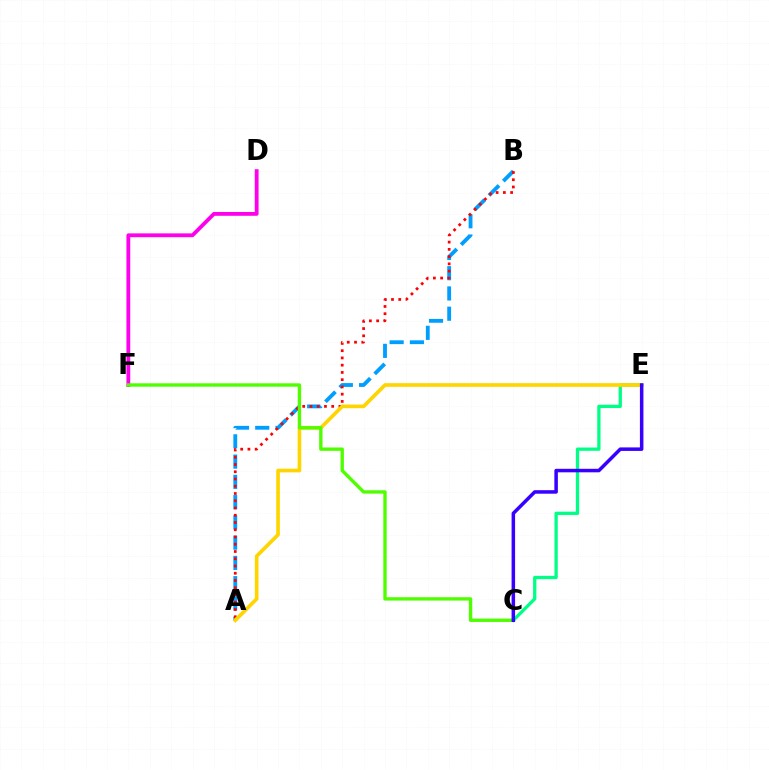{('A', 'B'): [{'color': '#009eff', 'line_style': 'dashed', 'thickness': 2.75}, {'color': '#ff0000', 'line_style': 'dotted', 'thickness': 1.97}], ('C', 'E'): [{'color': '#00ff86', 'line_style': 'solid', 'thickness': 2.36}, {'color': '#3700ff', 'line_style': 'solid', 'thickness': 2.53}], ('D', 'F'): [{'color': '#ff00ed', 'line_style': 'solid', 'thickness': 2.74}], ('A', 'E'): [{'color': '#ffd500', 'line_style': 'solid', 'thickness': 2.63}], ('C', 'F'): [{'color': '#4fff00', 'line_style': 'solid', 'thickness': 2.43}]}